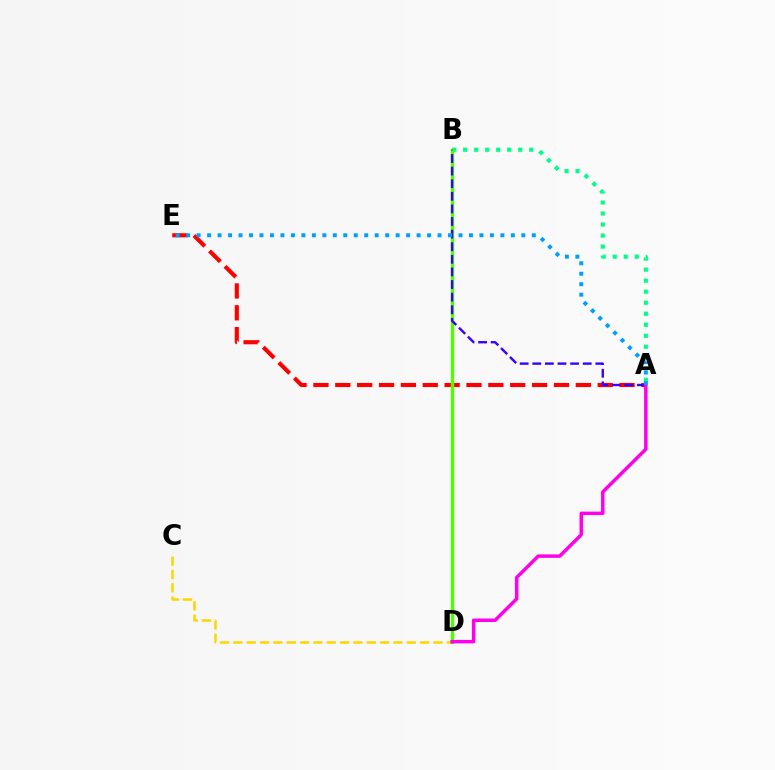{('A', 'B'): [{'color': '#00ff86', 'line_style': 'dotted', 'thickness': 2.99}, {'color': '#3700ff', 'line_style': 'dashed', 'thickness': 1.71}], ('A', 'E'): [{'color': '#ff0000', 'line_style': 'dashed', 'thickness': 2.97}, {'color': '#009eff', 'line_style': 'dotted', 'thickness': 2.85}], ('C', 'D'): [{'color': '#ffd500', 'line_style': 'dashed', 'thickness': 1.81}], ('B', 'D'): [{'color': '#4fff00', 'line_style': 'solid', 'thickness': 2.4}], ('A', 'D'): [{'color': '#ff00ed', 'line_style': 'solid', 'thickness': 2.5}]}